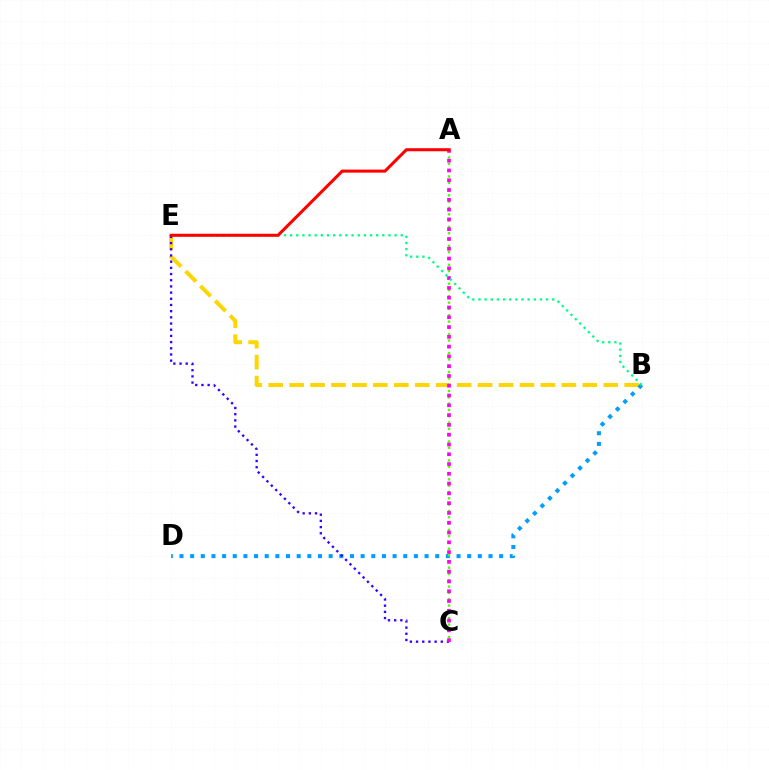{('B', 'E'): [{'color': '#ffd500', 'line_style': 'dashed', 'thickness': 2.84}, {'color': '#00ff86', 'line_style': 'dotted', 'thickness': 1.67}], ('B', 'D'): [{'color': '#009eff', 'line_style': 'dotted', 'thickness': 2.9}], ('A', 'C'): [{'color': '#4fff00', 'line_style': 'dotted', 'thickness': 1.71}, {'color': '#ff00ed', 'line_style': 'dotted', 'thickness': 2.66}], ('C', 'E'): [{'color': '#3700ff', 'line_style': 'dotted', 'thickness': 1.68}], ('A', 'E'): [{'color': '#ff0000', 'line_style': 'solid', 'thickness': 2.2}]}